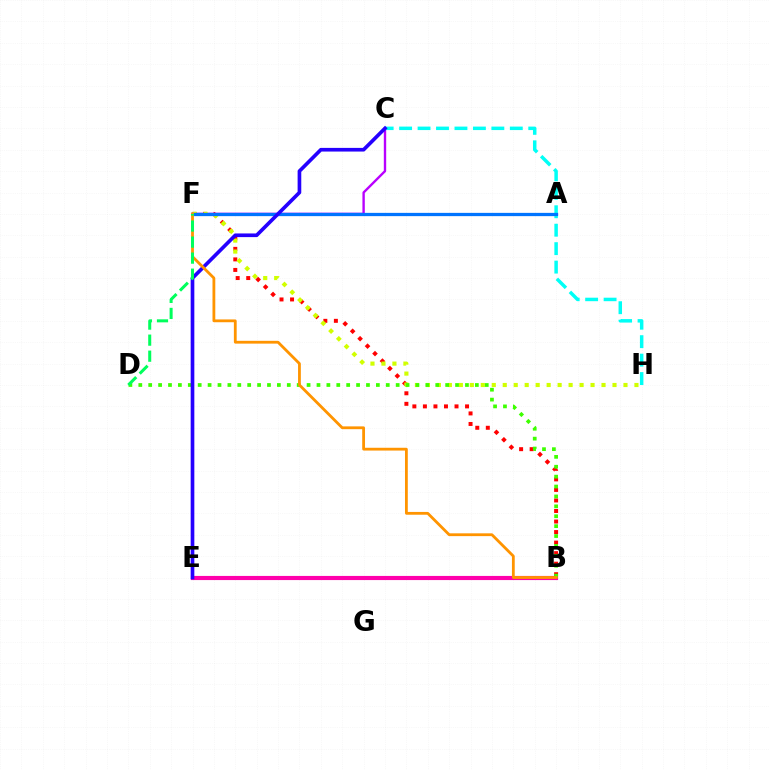{('B', 'F'): [{'color': '#ff0000', 'line_style': 'dotted', 'thickness': 2.86}, {'color': '#ff9400', 'line_style': 'solid', 'thickness': 2.01}], ('C', 'F'): [{'color': '#b900ff', 'line_style': 'solid', 'thickness': 1.71}], ('B', 'E'): [{'color': '#ff00ac', 'line_style': 'solid', 'thickness': 2.98}], ('C', 'H'): [{'color': '#00fff6', 'line_style': 'dashed', 'thickness': 2.51}], ('F', 'H'): [{'color': '#d1ff00', 'line_style': 'dotted', 'thickness': 2.98}], ('B', 'D'): [{'color': '#3dff00', 'line_style': 'dotted', 'thickness': 2.69}], ('A', 'F'): [{'color': '#0074ff', 'line_style': 'solid', 'thickness': 2.35}], ('C', 'E'): [{'color': '#2500ff', 'line_style': 'solid', 'thickness': 2.64}], ('D', 'F'): [{'color': '#00ff5c', 'line_style': 'dashed', 'thickness': 2.18}]}